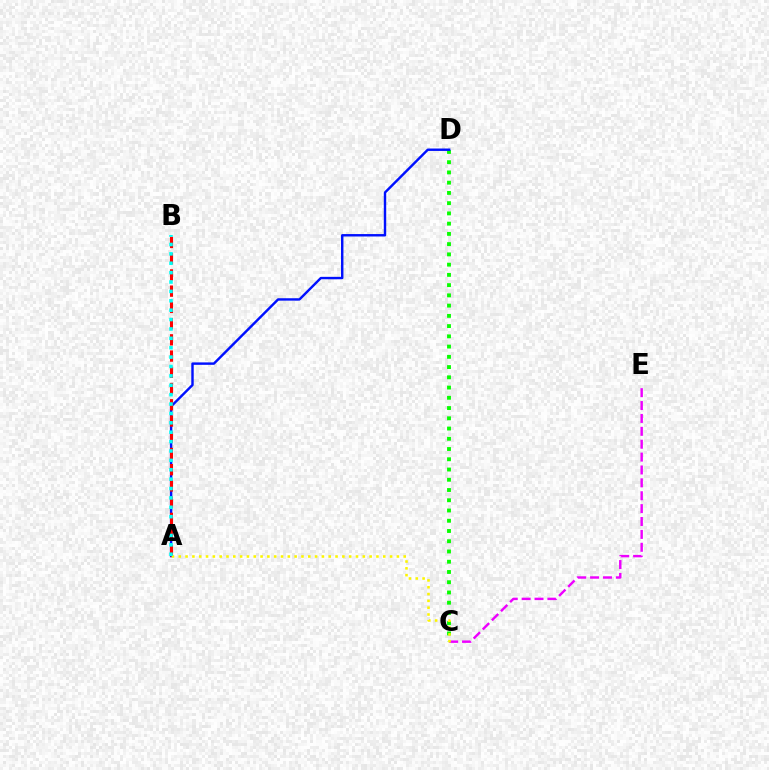{('C', 'D'): [{'color': '#08ff00', 'line_style': 'dotted', 'thickness': 2.78}], ('A', 'D'): [{'color': '#0010ff', 'line_style': 'solid', 'thickness': 1.74}], ('A', 'B'): [{'color': '#ff0000', 'line_style': 'dashed', 'thickness': 2.2}, {'color': '#00fff6', 'line_style': 'dotted', 'thickness': 2.55}], ('C', 'E'): [{'color': '#ee00ff', 'line_style': 'dashed', 'thickness': 1.75}], ('A', 'C'): [{'color': '#fcf500', 'line_style': 'dotted', 'thickness': 1.85}]}